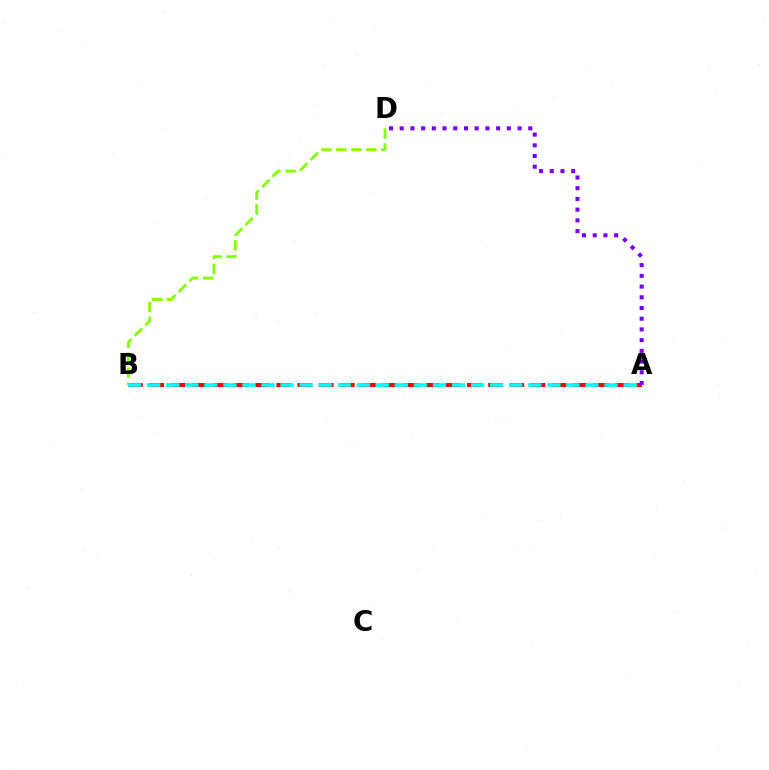{('A', 'B'): [{'color': '#ff0000', 'line_style': 'dashed', 'thickness': 2.88}, {'color': '#00fff6', 'line_style': 'dashed', 'thickness': 2.59}], ('A', 'D'): [{'color': '#7200ff', 'line_style': 'dotted', 'thickness': 2.91}], ('B', 'D'): [{'color': '#84ff00', 'line_style': 'dashed', 'thickness': 2.03}]}